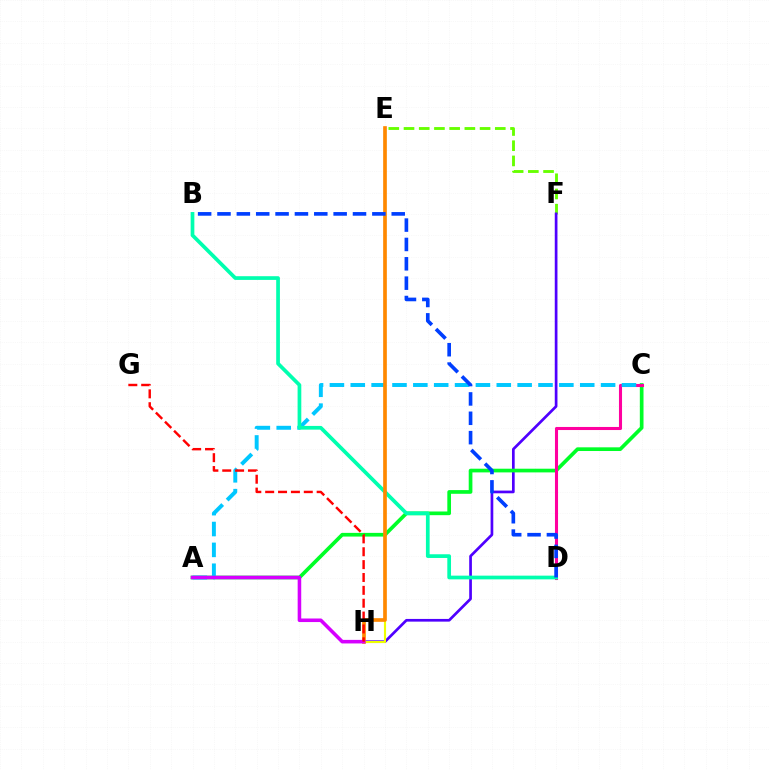{('E', 'F'): [{'color': '#66ff00', 'line_style': 'dashed', 'thickness': 2.07}], ('F', 'H'): [{'color': '#4f00ff', 'line_style': 'solid', 'thickness': 1.94}], ('A', 'C'): [{'color': '#00ff27', 'line_style': 'solid', 'thickness': 2.66}, {'color': '#00c7ff', 'line_style': 'dashed', 'thickness': 2.83}], ('C', 'D'): [{'color': '#ff00a0', 'line_style': 'solid', 'thickness': 2.21}], ('E', 'H'): [{'color': '#eeff00', 'line_style': 'solid', 'thickness': 1.53}, {'color': '#ff8800', 'line_style': 'solid', 'thickness': 2.64}], ('B', 'D'): [{'color': '#00ffaf', 'line_style': 'solid', 'thickness': 2.67}, {'color': '#003fff', 'line_style': 'dashed', 'thickness': 2.63}], ('A', 'H'): [{'color': '#d600ff', 'line_style': 'solid', 'thickness': 2.56}], ('G', 'H'): [{'color': '#ff0000', 'line_style': 'dashed', 'thickness': 1.75}]}